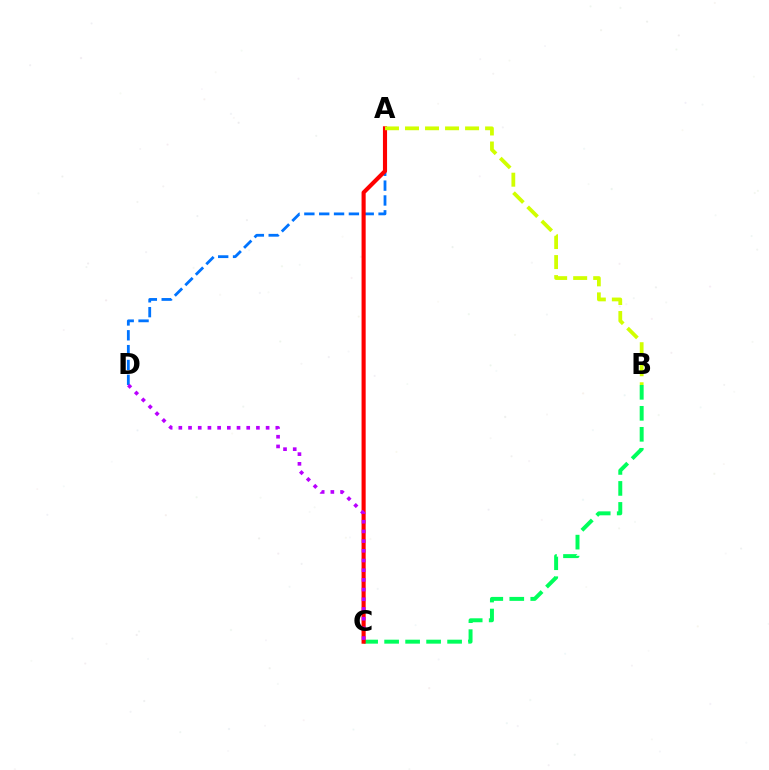{('A', 'D'): [{'color': '#0074ff', 'line_style': 'dashed', 'thickness': 2.02}], ('B', 'C'): [{'color': '#00ff5c', 'line_style': 'dashed', 'thickness': 2.85}], ('A', 'C'): [{'color': '#ff0000', 'line_style': 'solid', 'thickness': 2.96}], ('A', 'B'): [{'color': '#d1ff00', 'line_style': 'dashed', 'thickness': 2.72}], ('C', 'D'): [{'color': '#b900ff', 'line_style': 'dotted', 'thickness': 2.63}]}